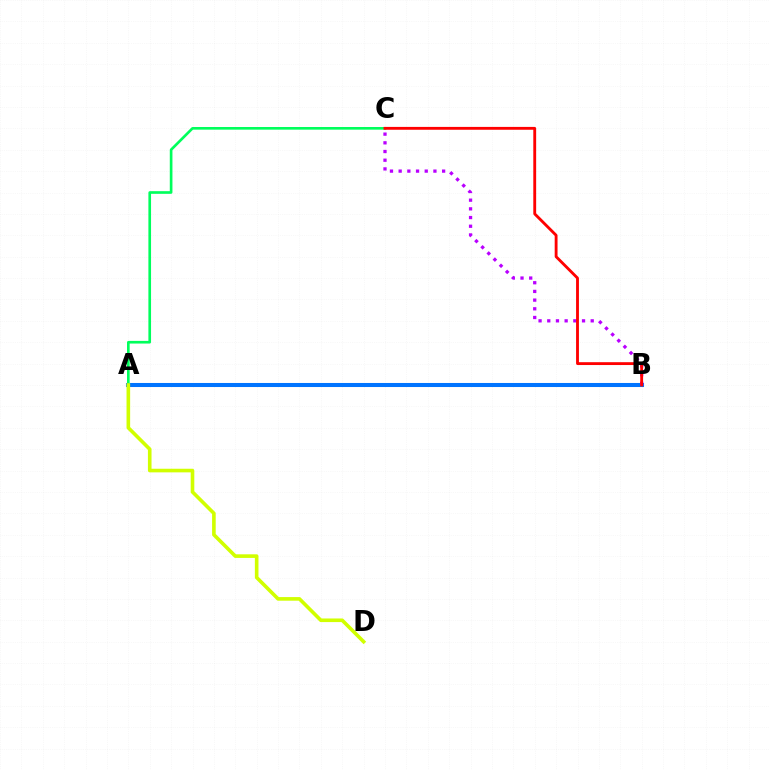{('A', 'B'): [{'color': '#0074ff', 'line_style': 'solid', 'thickness': 2.92}], ('A', 'C'): [{'color': '#00ff5c', 'line_style': 'solid', 'thickness': 1.91}], ('B', 'C'): [{'color': '#b900ff', 'line_style': 'dotted', 'thickness': 2.36}, {'color': '#ff0000', 'line_style': 'solid', 'thickness': 2.05}], ('A', 'D'): [{'color': '#d1ff00', 'line_style': 'solid', 'thickness': 2.6}]}